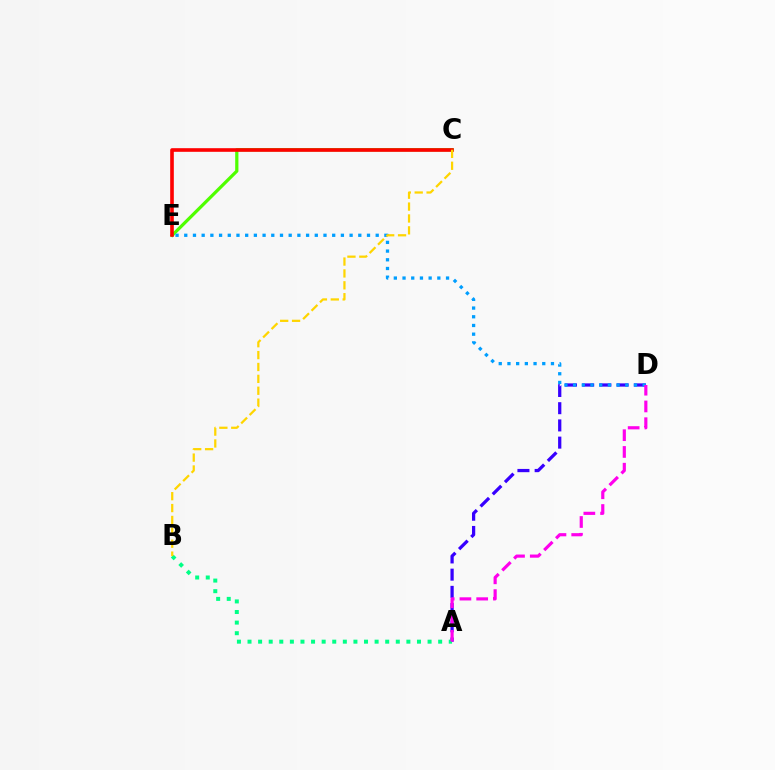{('A', 'D'): [{'color': '#3700ff', 'line_style': 'dashed', 'thickness': 2.34}, {'color': '#ff00ed', 'line_style': 'dashed', 'thickness': 2.28}], ('A', 'B'): [{'color': '#00ff86', 'line_style': 'dotted', 'thickness': 2.88}], ('C', 'E'): [{'color': '#4fff00', 'line_style': 'solid', 'thickness': 2.32}, {'color': '#ff0000', 'line_style': 'solid', 'thickness': 2.61}], ('D', 'E'): [{'color': '#009eff', 'line_style': 'dotted', 'thickness': 2.36}], ('B', 'C'): [{'color': '#ffd500', 'line_style': 'dashed', 'thickness': 1.61}]}